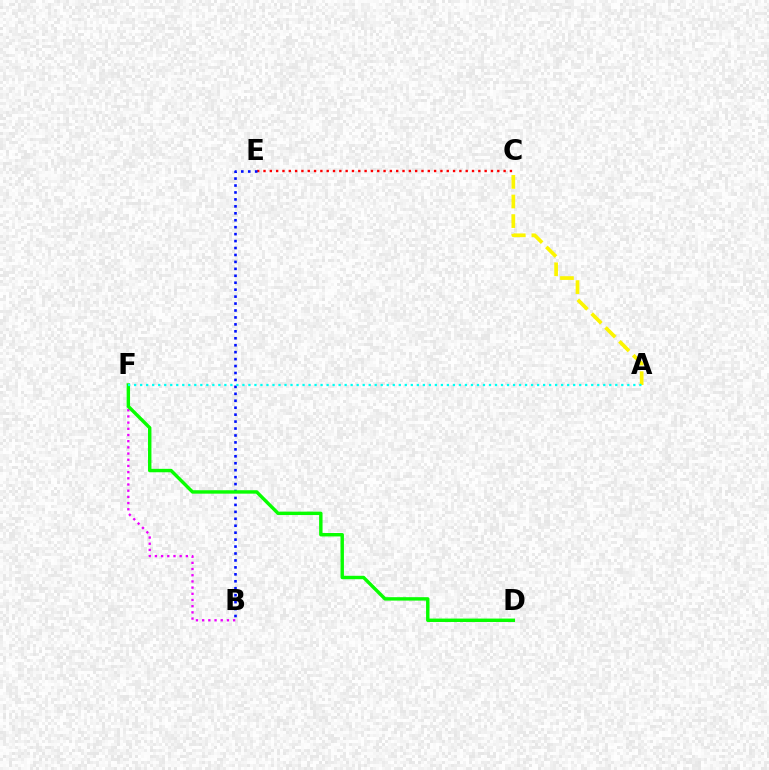{('A', 'C'): [{'color': '#fcf500', 'line_style': 'dashed', 'thickness': 2.66}], ('C', 'E'): [{'color': '#ff0000', 'line_style': 'dotted', 'thickness': 1.72}], ('B', 'F'): [{'color': '#ee00ff', 'line_style': 'dotted', 'thickness': 1.68}], ('B', 'E'): [{'color': '#0010ff', 'line_style': 'dotted', 'thickness': 1.89}], ('D', 'F'): [{'color': '#08ff00', 'line_style': 'solid', 'thickness': 2.46}], ('A', 'F'): [{'color': '#00fff6', 'line_style': 'dotted', 'thickness': 1.63}]}